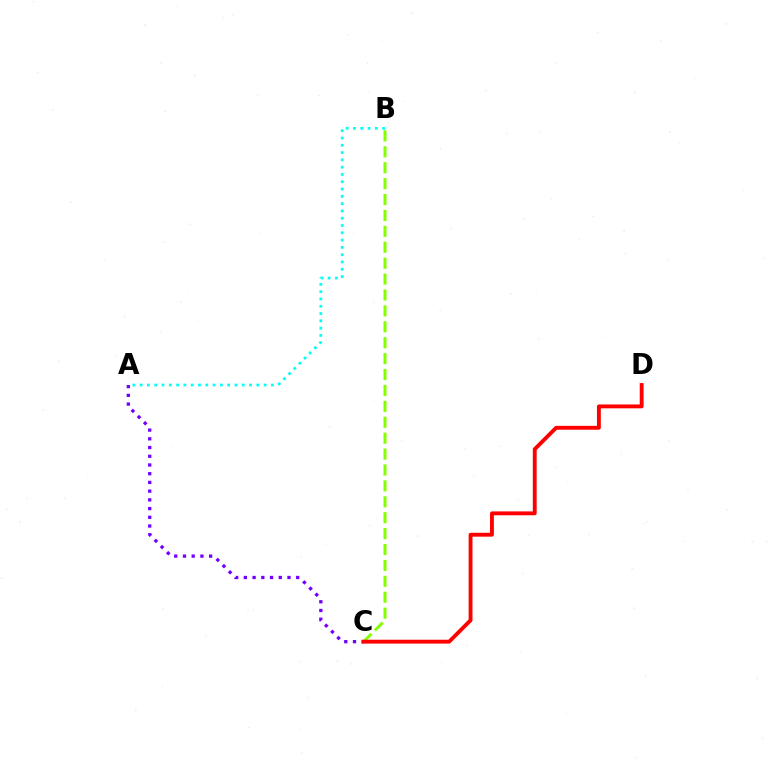{('A', 'B'): [{'color': '#00fff6', 'line_style': 'dotted', 'thickness': 1.98}], ('B', 'C'): [{'color': '#84ff00', 'line_style': 'dashed', 'thickness': 2.16}], ('A', 'C'): [{'color': '#7200ff', 'line_style': 'dotted', 'thickness': 2.37}], ('C', 'D'): [{'color': '#ff0000', 'line_style': 'solid', 'thickness': 2.78}]}